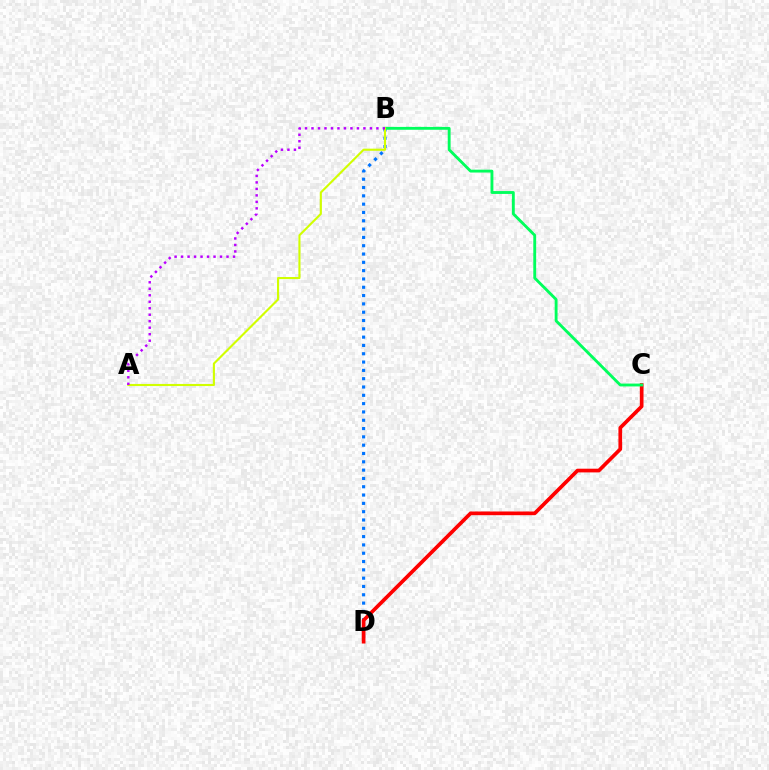{('B', 'D'): [{'color': '#0074ff', 'line_style': 'dotted', 'thickness': 2.26}], ('C', 'D'): [{'color': '#ff0000', 'line_style': 'solid', 'thickness': 2.66}], ('B', 'C'): [{'color': '#00ff5c', 'line_style': 'solid', 'thickness': 2.06}], ('A', 'B'): [{'color': '#d1ff00', 'line_style': 'solid', 'thickness': 1.52}, {'color': '#b900ff', 'line_style': 'dotted', 'thickness': 1.76}]}